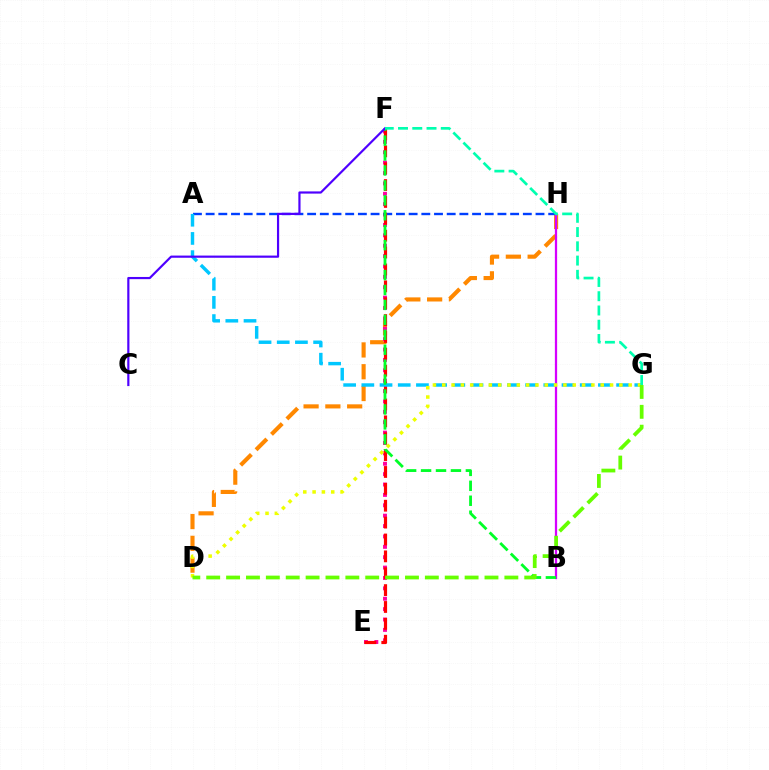{('D', 'H'): [{'color': '#ff8800', 'line_style': 'dashed', 'thickness': 2.96}], ('E', 'F'): [{'color': '#ff00a0', 'line_style': 'dotted', 'thickness': 2.82}, {'color': '#ff0000', 'line_style': 'dashed', 'thickness': 2.29}], ('A', 'H'): [{'color': '#003fff', 'line_style': 'dashed', 'thickness': 1.72}], ('B', 'H'): [{'color': '#d600ff', 'line_style': 'solid', 'thickness': 1.62}], ('A', 'G'): [{'color': '#00c7ff', 'line_style': 'dashed', 'thickness': 2.47}], ('B', 'F'): [{'color': '#00ff27', 'line_style': 'dashed', 'thickness': 2.03}], ('C', 'F'): [{'color': '#4f00ff', 'line_style': 'solid', 'thickness': 1.57}], ('D', 'G'): [{'color': '#eeff00', 'line_style': 'dotted', 'thickness': 2.53}, {'color': '#66ff00', 'line_style': 'dashed', 'thickness': 2.7}], ('F', 'G'): [{'color': '#00ffaf', 'line_style': 'dashed', 'thickness': 1.94}]}